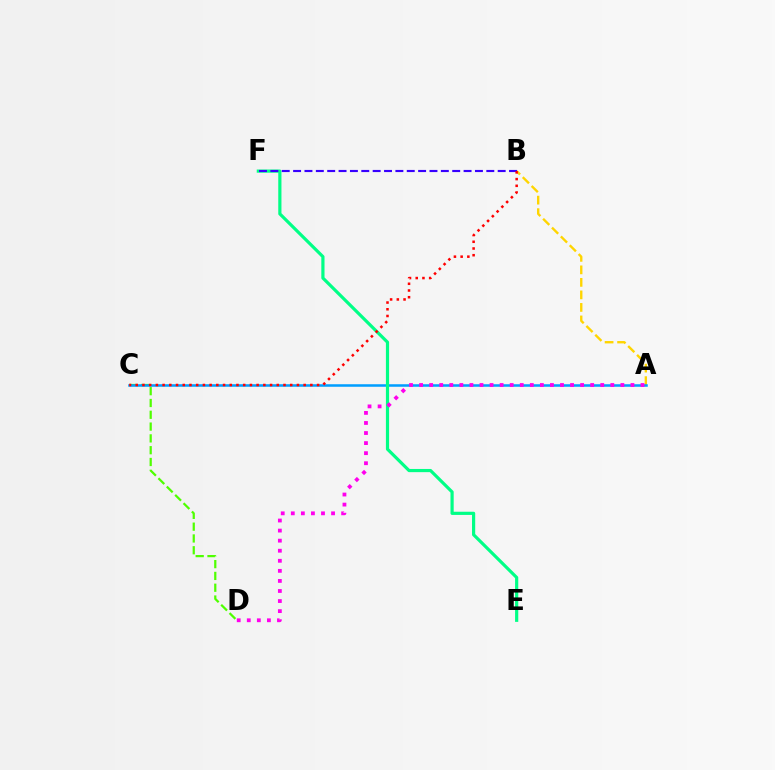{('A', 'B'): [{'color': '#ffd500', 'line_style': 'dashed', 'thickness': 1.7}], ('C', 'D'): [{'color': '#4fff00', 'line_style': 'dashed', 'thickness': 1.6}], ('A', 'C'): [{'color': '#009eff', 'line_style': 'solid', 'thickness': 1.82}], ('E', 'F'): [{'color': '#00ff86', 'line_style': 'solid', 'thickness': 2.3}], ('A', 'D'): [{'color': '#ff00ed', 'line_style': 'dotted', 'thickness': 2.73}], ('B', 'F'): [{'color': '#3700ff', 'line_style': 'dashed', 'thickness': 1.54}], ('B', 'C'): [{'color': '#ff0000', 'line_style': 'dotted', 'thickness': 1.82}]}